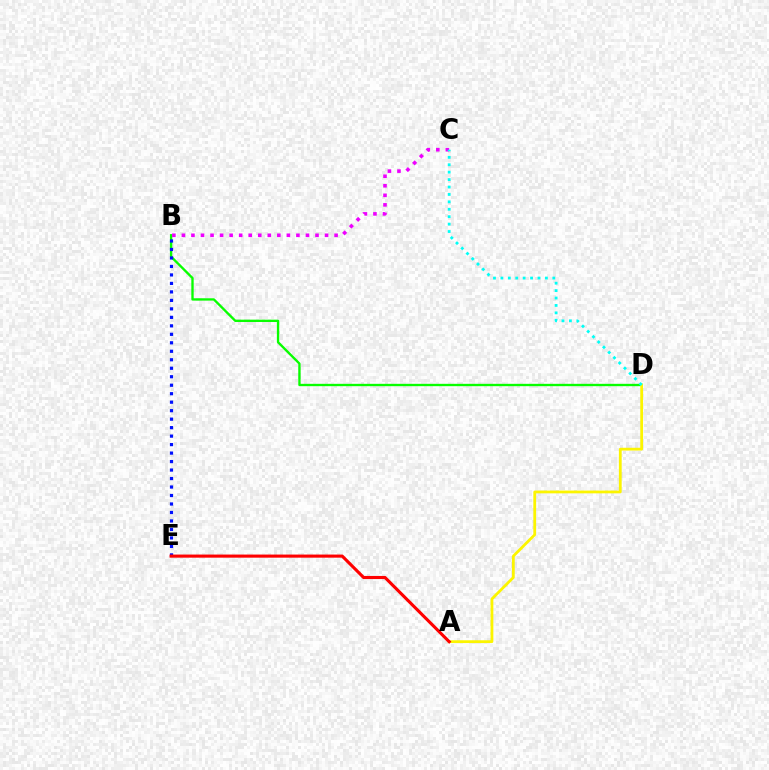{('B', 'D'): [{'color': '#08ff00', 'line_style': 'solid', 'thickness': 1.69}], ('B', 'C'): [{'color': '#ee00ff', 'line_style': 'dotted', 'thickness': 2.59}], ('A', 'D'): [{'color': '#fcf500', 'line_style': 'solid', 'thickness': 2.01}], ('B', 'E'): [{'color': '#0010ff', 'line_style': 'dotted', 'thickness': 2.31}], ('C', 'D'): [{'color': '#00fff6', 'line_style': 'dotted', 'thickness': 2.02}], ('A', 'E'): [{'color': '#ff0000', 'line_style': 'solid', 'thickness': 2.24}]}